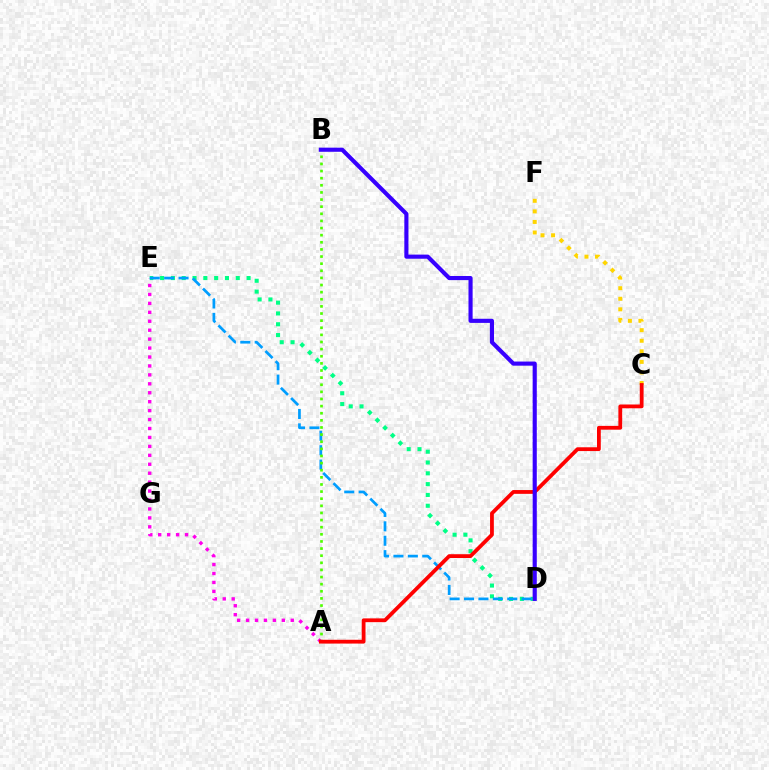{('A', 'E'): [{'color': '#ff00ed', 'line_style': 'dotted', 'thickness': 2.43}], ('D', 'E'): [{'color': '#00ff86', 'line_style': 'dotted', 'thickness': 2.94}, {'color': '#009eff', 'line_style': 'dashed', 'thickness': 1.96}], ('A', 'B'): [{'color': '#4fff00', 'line_style': 'dotted', 'thickness': 1.94}], ('C', 'F'): [{'color': '#ffd500', 'line_style': 'dotted', 'thickness': 2.87}], ('A', 'C'): [{'color': '#ff0000', 'line_style': 'solid', 'thickness': 2.73}], ('B', 'D'): [{'color': '#3700ff', 'line_style': 'solid', 'thickness': 2.97}]}